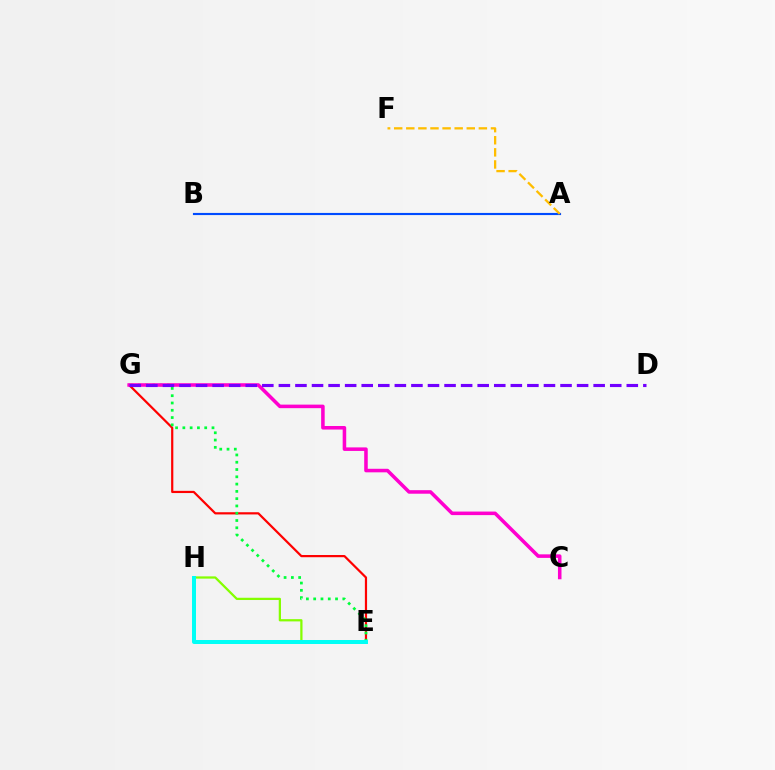{('A', 'B'): [{'color': '#004bff', 'line_style': 'solid', 'thickness': 1.54}], ('E', 'G'): [{'color': '#ff0000', 'line_style': 'solid', 'thickness': 1.59}, {'color': '#00ff39', 'line_style': 'dotted', 'thickness': 1.98}], ('C', 'G'): [{'color': '#ff00cf', 'line_style': 'solid', 'thickness': 2.55}], ('D', 'G'): [{'color': '#7200ff', 'line_style': 'dashed', 'thickness': 2.25}], ('A', 'F'): [{'color': '#ffbd00', 'line_style': 'dashed', 'thickness': 1.64}], ('E', 'H'): [{'color': '#84ff00', 'line_style': 'solid', 'thickness': 1.62}, {'color': '#00fff6', 'line_style': 'solid', 'thickness': 2.86}]}